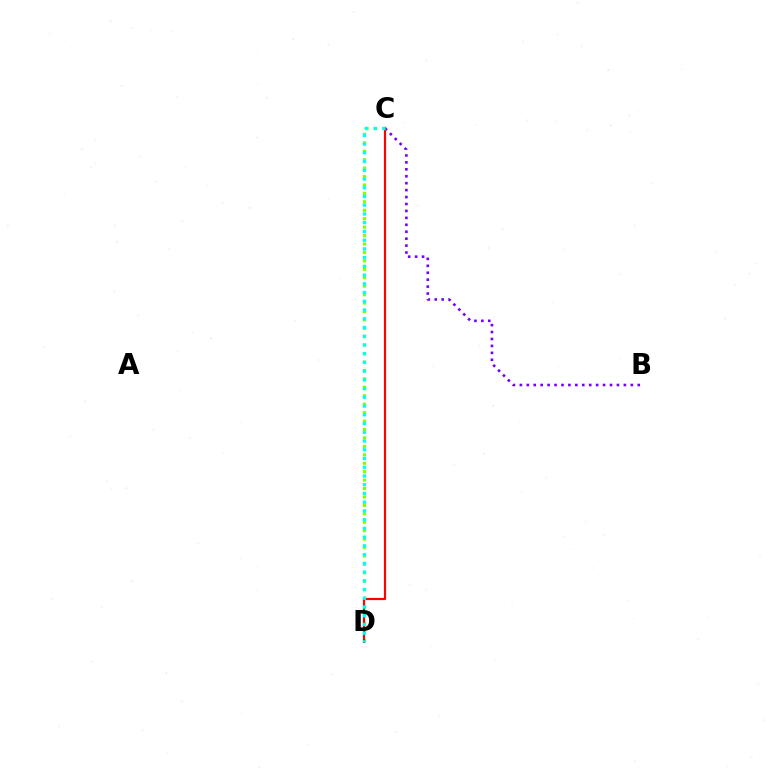{('B', 'C'): [{'color': '#7200ff', 'line_style': 'dotted', 'thickness': 1.88}], ('C', 'D'): [{'color': '#84ff00', 'line_style': 'dotted', 'thickness': 2.29}, {'color': '#ff0000', 'line_style': 'solid', 'thickness': 1.57}, {'color': '#00fff6', 'line_style': 'dotted', 'thickness': 2.37}]}